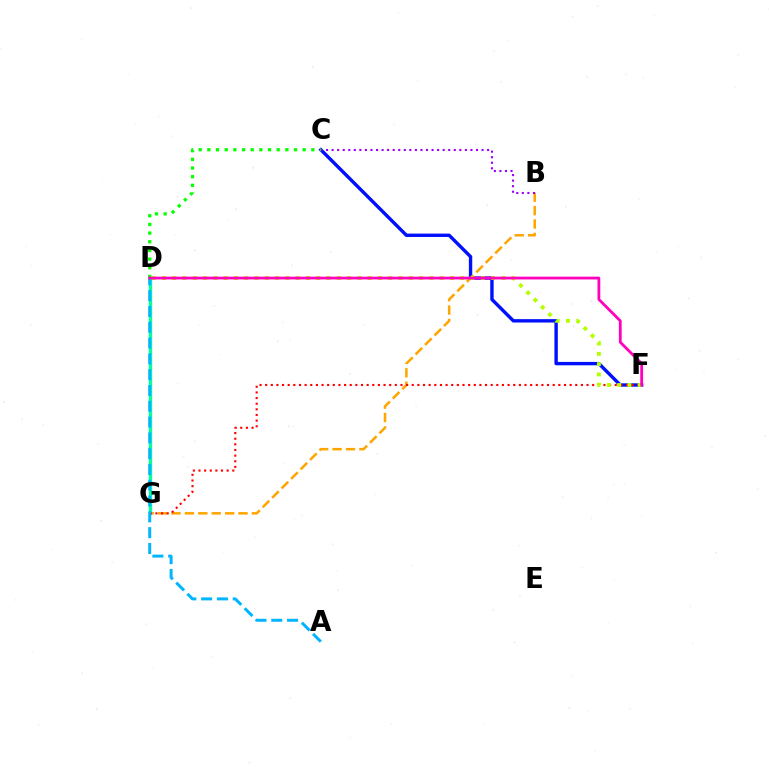{('D', 'G'): [{'color': '#00ff9d', 'line_style': 'solid', 'thickness': 2.38}], ('C', 'F'): [{'color': '#0010ff', 'line_style': 'solid', 'thickness': 2.44}], ('C', 'D'): [{'color': '#08ff00', 'line_style': 'dotted', 'thickness': 2.35}], ('B', 'G'): [{'color': '#ffa500', 'line_style': 'dashed', 'thickness': 1.82}], ('F', 'G'): [{'color': '#ff0000', 'line_style': 'dotted', 'thickness': 1.53}], ('D', 'F'): [{'color': '#b3ff00', 'line_style': 'dotted', 'thickness': 2.79}, {'color': '#ff00bd', 'line_style': 'solid', 'thickness': 2.01}], ('A', 'D'): [{'color': '#00b5ff', 'line_style': 'dashed', 'thickness': 2.15}], ('B', 'C'): [{'color': '#9b00ff', 'line_style': 'dotted', 'thickness': 1.51}]}